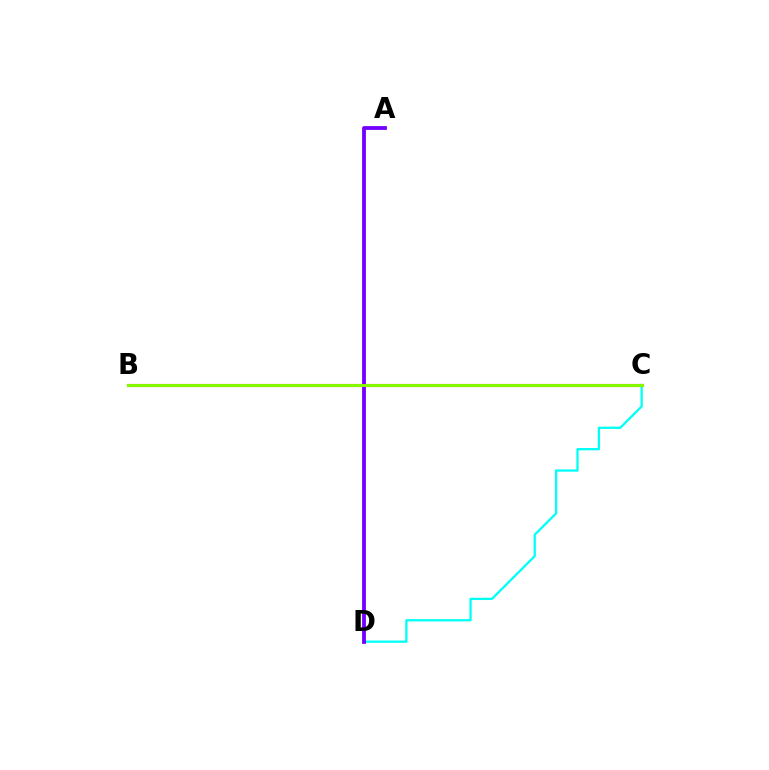{('C', 'D'): [{'color': '#00fff6', 'line_style': 'solid', 'thickness': 1.64}], ('A', 'D'): [{'color': '#7200ff', 'line_style': 'solid', 'thickness': 2.73}], ('B', 'C'): [{'color': '#ff0000', 'line_style': 'solid', 'thickness': 2.24}, {'color': '#84ff00', 'line_style': 'solid', 'thickness': 2.11}]}